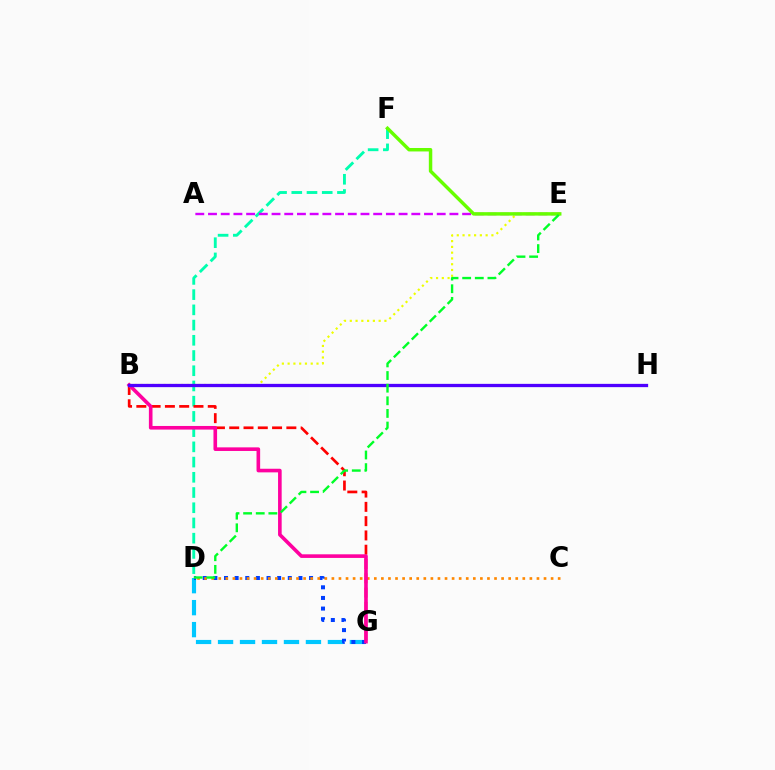{('D', 'G'): [{'color': '#00c7ff', 'line_style': 'dashed', 'thickness': 2.98}, {'color': '#003fff', 'line_style': 'dotted', 'thickness': 2.89}], ('C', 'D'): [{'color': '#ff8800', 'line_style': 'dotted', 'thickness': 1.92}], ('D', 'F'): [{'color': '#00ffaf', 'line_style': 'dashed', 'thickness': 2.07}], ('B', 'E'): [{'color': '#eeff00', 'line_style': 'dotted', 'thickness': 1.57}], ('B', 'G'): [{'color': '#ff0000', 'line_style': 'dashed', 'thickness': 1.94}, {'color': '#ff00a0', 'line_style': 'solid', 'thickness': 2.6}], ('A', 'E'): [{'color': '#d600ff', 'line_style': 'dashed', 'thickness': 1.73}], ('E', 'F'): [{'color': '#66ff00', 'line_style': 'solid', 'thickness': 2.49}], ('B', 'H'): [{'color': '#4f00ff', 'line_style': 'solid', 'thickness': 2.36}], ('D', 'E'): [{'color': '#00ff27', 'line_style': 'dashed', 'thickness': 1.72}]}